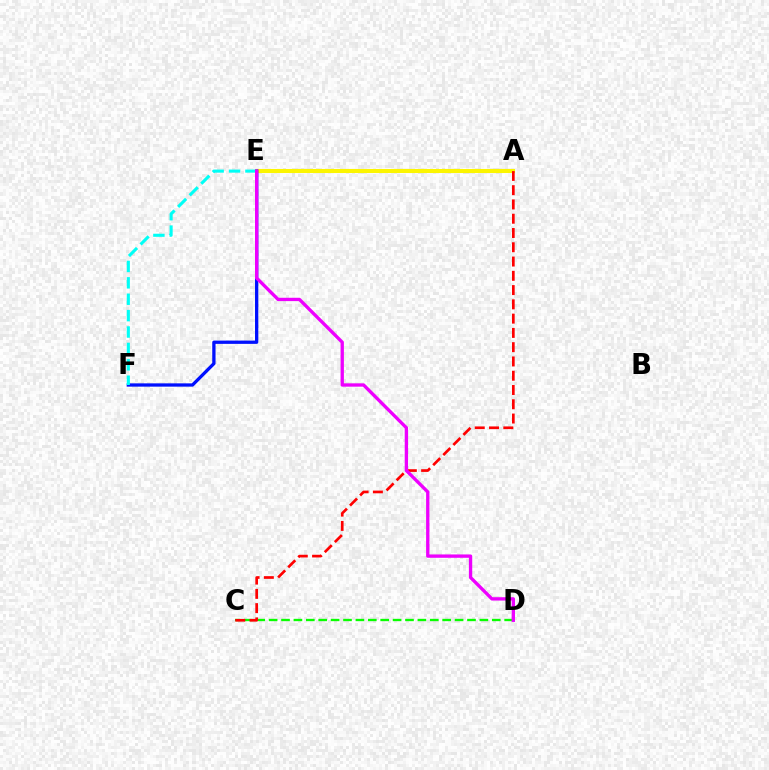{('A', 'E'): [{'color': '#fcf500', 'line_style': 'solid', 'thickness': 2.93}], ('C', 'D'): [{'color': '#08ff00', 'line_style': 'dashed', 'thickness': 1.68}], ('E', 'F'): [{'color': '#0010ff', 'line_style': 'solid', 'thickness': 2.37}, {'color': '#00fff6', 'line_style': 'dashed', 'thickness': 2.23}], ('A', 'C'): [{'color': '#ff0000', 'line_style': 'dashed', 'thickness': 1.94}], ('D', 'E'): [{'color': '#ee00ff', 'line_style': 'solid', 'thickness': 2.4}]}